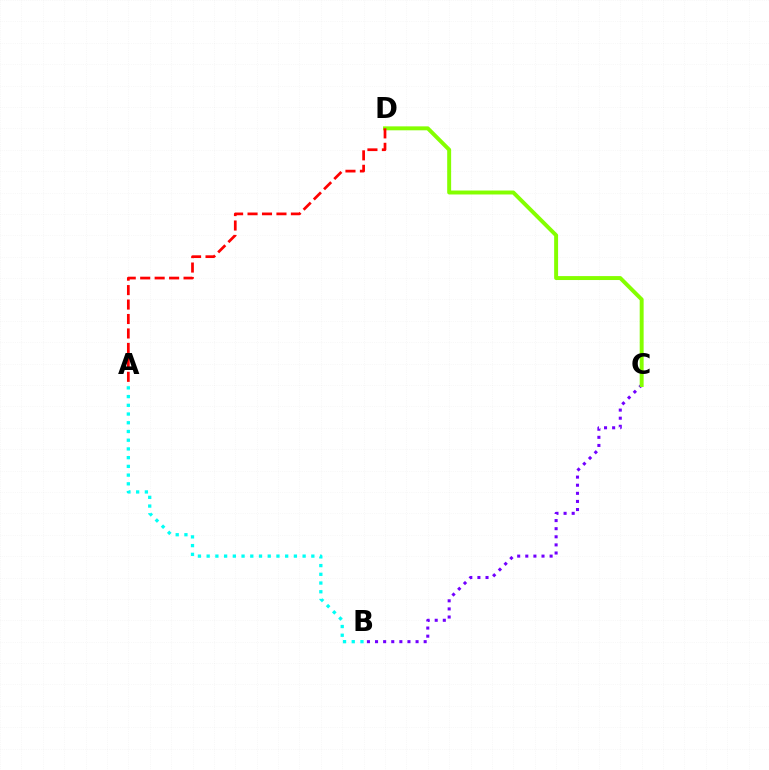{('A', 'B'): [{'color': '#00fff6', 'line_style': 'dotted', 'thickness': 2.37}], ('B', 'C'): [{'color': '#7200ff', 'line_style': 'dotted', 'thickness': 2.2}], ('C', 'D'): [{'color': '#84ff00', 'line_style': 'solid', 'thickness': 2.84}], ('A', 'D'): [{'color': '#ff0000', 'line_style': 'dashed', 'thickness': 1.96}]}